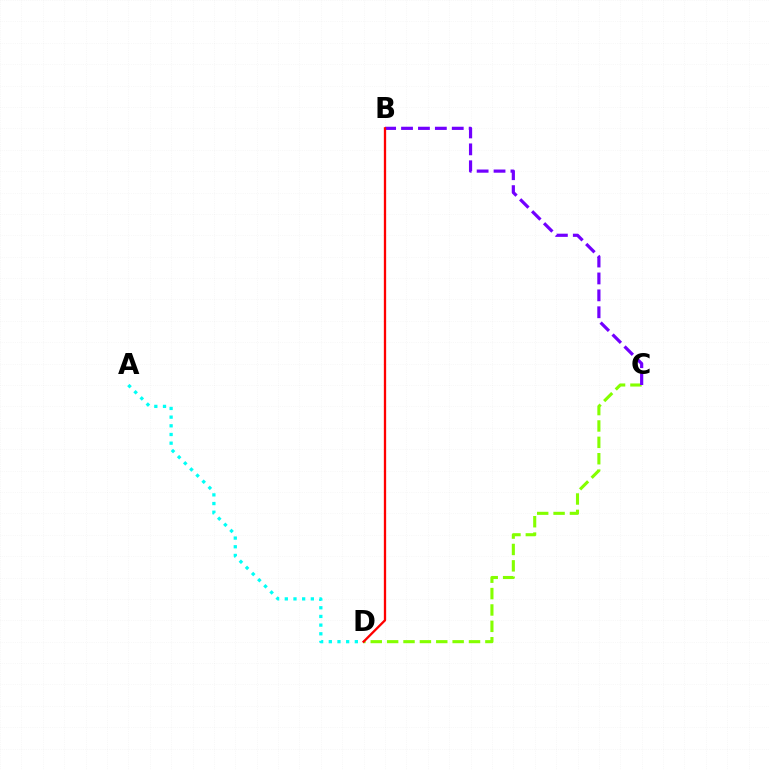{('A', 'D'): [{'color': '#00fff6', 'line_style': 'dotted', 'thickness': 2.36}], ('C', 'D'): [{'color': '#84ff00', 'line_style': 'dashed', 'thickness': 2.22}], ('B', 'C'): [{'color': '#7200ff', 'line_style': 'dashed', 'thickness': 2.3}], ('B', 'D'): [{'color': '#ff0000', 'line_style': 'solid', 'thickness': 1.66}]}